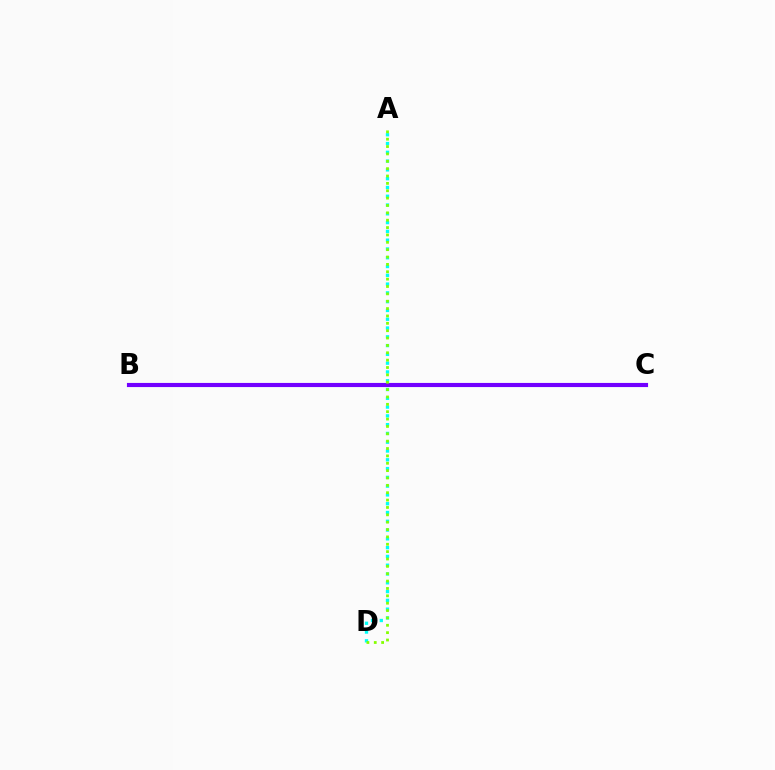{('B', 'C'): [{'color': '#ff0000', 'line_style': 'dotted', 'thickness': 1.95}, {'color': '#7200ff', 'line_style': 'solid', 'thickness': 2.98}], ('A', 'D'): [{'color': '#00fff6', 'line_style': 'dotted', 'thickness': 2.39}, {'color': '#84ff00', 'line_style': 'dotted', 'thickness': 2.0}]}